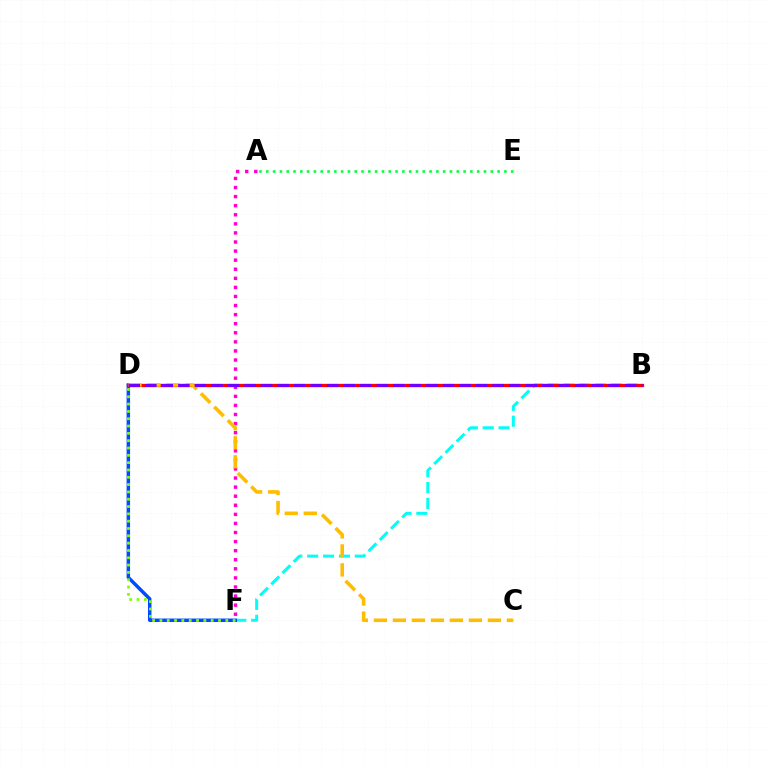{('B', 'F'): [{'color': '#00fff6', 'line_style': 'dashed', 'thickness': 2.15}], ('D', 'F'): [{'color': '#004bff', 'line_style': 'solid', 'thickness': 2.5}, {'color': '#84ff00', 'line_style': 'dotted', 'thickness': 1.99}], ('B', 'D'): [{'color': '#ff0000', 'line_style': 'solid', 'thickness': 2.36}, {'color': '#7200ff', 'line_style': 'dashed', 'thickness': 2.25}], ('A', 'E'): [{'color': '#00ff39', 'line_style': 'dotted', 'thickness': 1.85}], ('A', 'F'): [{'color': '#ff00cf', 'line_style': 'dotted', 'thickness': 2.47}], ('C', 'D'): [{'color': '#ffbd00', 'line_style': 'dashed', 'thickness': 2.58}]}